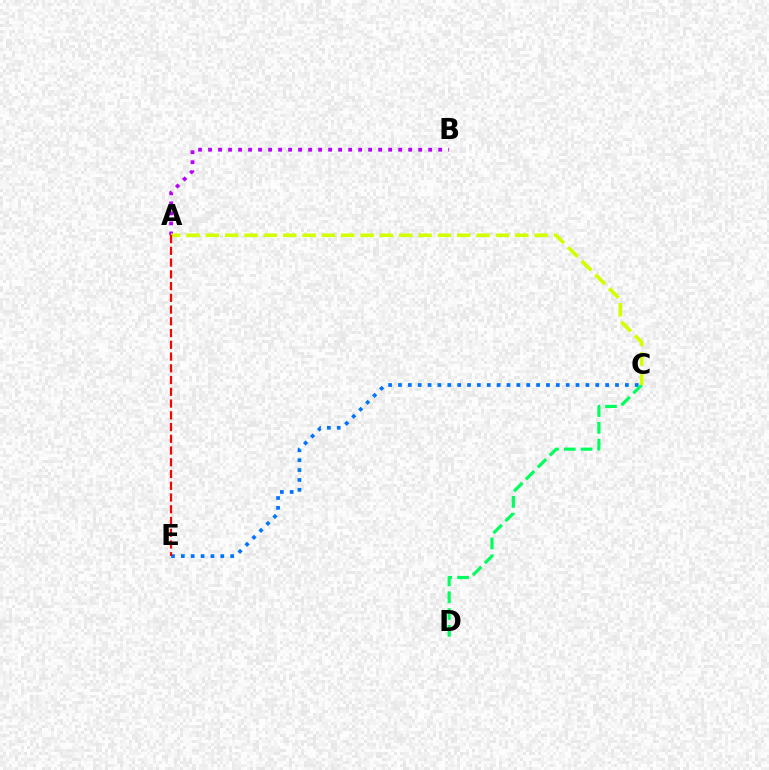{('C', 'E'): [{'color': '#0074ff', 'line_style': 'dotted', 'thickness': 2.68}], ('C', 'D'): [{'color': '#00ff5c', 'line_style': 'dashed', 'thickness': 2.28}], ('A', 'B'): [{'color': '#b900ff', 'line_style': 'dotted', 'thickness': 2.72}], ('A', 'C'): [{'color': '#d1ff00', 'line_style': 'dashed', 'thickness': 2.63}], ('A', 'E'): [{'color': '#ff0000', 'line_style': 'dashed', 'thickness': 1.6}]}